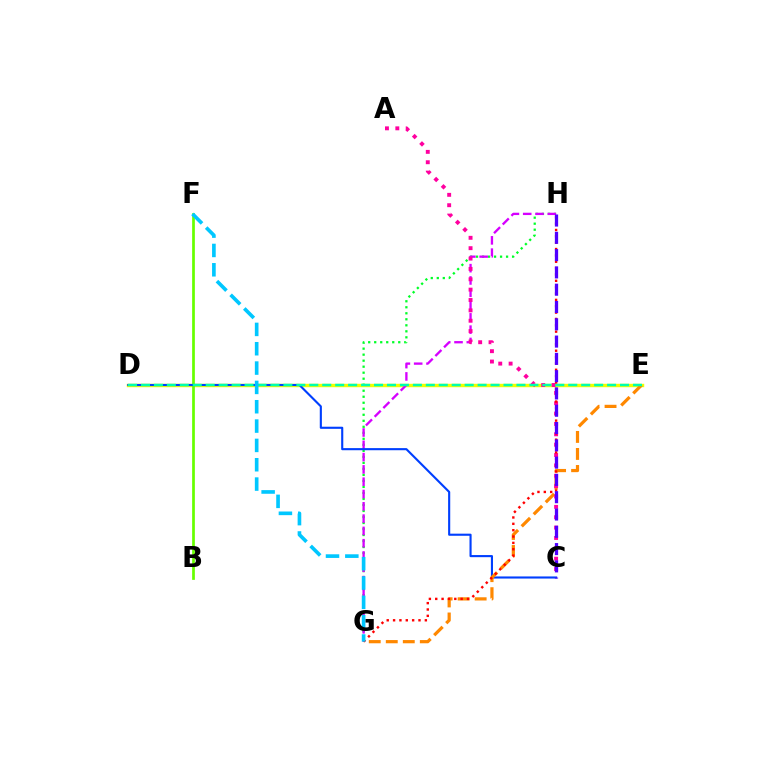{('D', 'E'): [{'color': '#eeff00', 'line_style': 'solid', 'thickness': 2.47}, {'color': '#00ffaf', 'line_style': 'dashed', 'thickness': 1.76}], ('B', 'F'): [{'color': '#66ff00', 'line_style': 'solid', 'thickness': 1.96}], ('G', 'H'): [{'color': '#00ff27', 'line_style': 'dotted', 'thickness': 1.63}, {'color': '#d600ff', 'line_style': 'dashed', 'thickness': 1.67}, {'color': '#ff0000', 'line_style': 'dotted', 'thickness': 1.73}], ('C', 'D'): [{'color': '#003fff', 'line_style': 'solid', 'thickness': 1.52}], ('E', 'G'): [{'color': '#ff8800', 'line_style': 'dashed', 'thickness': 2.31}], ('A', 'C'): [{'color': '#ff00a0', 'line_style': 'dotted', 'thickness': 2.82}], ('C', 'H'): [{'color': '#4f00ff', 'line_style': 'dashed', 'thickness': 2.35}], ('F', 'G'): [{'color': '#00c7ff', 'line_style': 'dashed', 'thickness': 2.63}]}